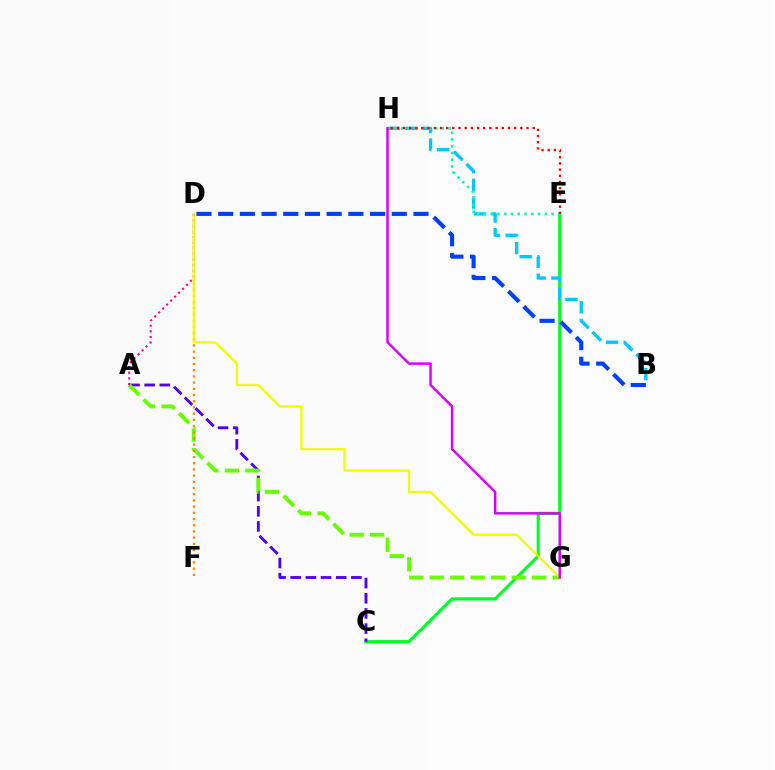{('C', 'E'): [{'color': '#00ff27', 'line_style': 'solid', 'thickness': 2.24}], ('A', 'C'): [{'color': '#4f00ff', 'line_style': 'dashed', 'thickness': 2.06}], ('B', 'H'): [{'color': '#00c7ff', 'line_style': 'dashed', 'thickness': 2.4}], ('E', 'H'): [{'color': '#00ffaf', 'line_style': 'dotted', 'thickness': 1.84}, {'color': '#ff0000', 'line_style': 'dotted', 'thickness': 1.68}], ('A', 'G'): [{'color': '#66ff00', 'line_style': 'dashed', 'thickness': 2.78}], ('B', 'D'): [{'color': '#003fff', 'line_style': 'dashed', 'thickness': 2.95}], ('D', 'F'): [{'color': '#ff8800', 'line_style': 'dotted', 'thickness': 1.68}], ('A', 'D'): [{'color': '#ff00a0', 'line_style': 'dotted', 'thickness': 1.52}], ('D', 'G'): [{'color': '#eeff00', 'line_style': 'solid', 'thickness': 1.6}], ('G', 'H'): [{'color': '#d600ff', 'line_style': 'solid', 'thickness': 1.78}]}